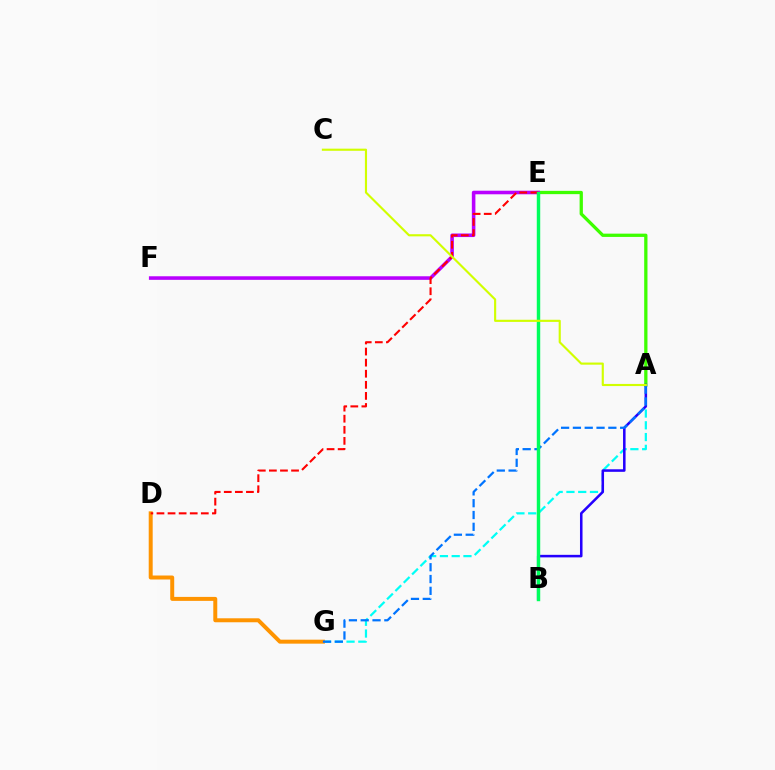{('A', 'G'): [{'color': '#00fff6', 'line_style': 'dashed', 'thickness': 1.6}, {'color': '#0074ff', 'line_style': 'dashed', 'thickness': 1.6}], ('B', 'E'): [{'color': '#ff00ac', 'line_style': 'dashed', 'thickness': 2.12}, {'color': '#00ff5c', 'line_style': 'solid', 'thickness': 2.48}], ('D', 'G'): [{'color': '#ff9400', 'line_style': 'solid', 'thickness': 2.86}], ('A', 'E'): [{'color': '#3dff00', 'line_style': 'solid', 'thickness': 2.36}], ('A', 'B'): [{'color': '#2500ff', 'line_style': 'solid', 'thickness': 1.83}], ('E', 'F'): [{'color': '#b900ff', 'line_style': 'solid', 'thickness': 2.57}], ('D', 'E'): [{'color': '#ff0000', 'line_style': 'dashed', 'thickness': 1.51}], ('A', 'C'): [{'color': '#d1ff00', 'line_style': 'solid', 'thickness': 1.54}]}